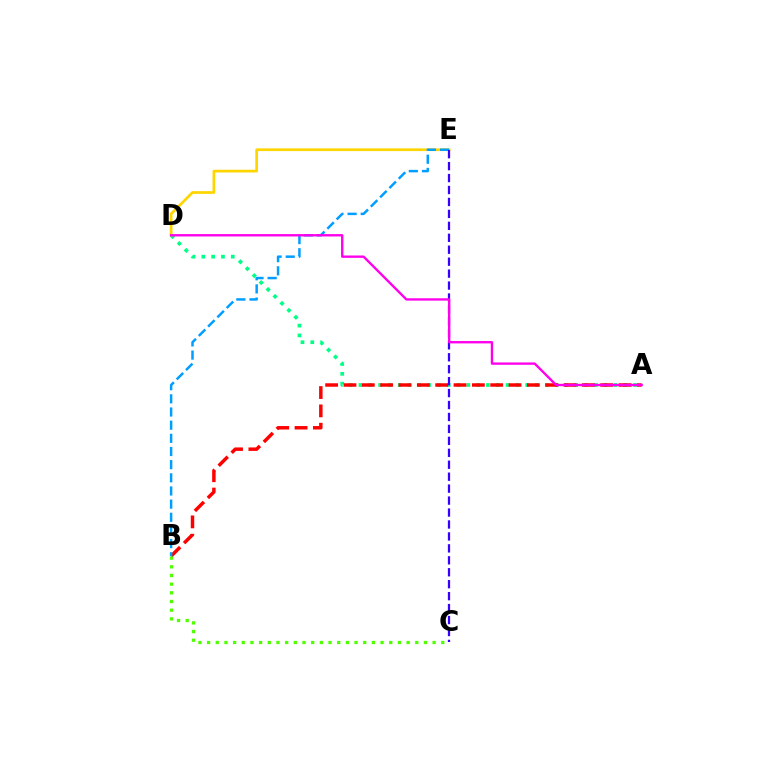{('A', 'D'): [{'color': '#00ff86', 'line_style': 'dotted', 'thickness': 2.66}, {'color': '#ff00ed', 'line_style': 'solid', 'thickness': 1.7}], ('A', 'B'): [{'color': '#ff0000', 'line_style': 'dashed', 'thickness': 2.49}], ('B', 'C'): [{'color': '#4fff00', 'line_style': 'dotted', 'thickness': 2.36}], ('D', 'E'): [{'color': '#ffd500', 'line_style': 'solid', 'thickness': 1.96}], ('B', 'E'): [{'color': '#009eff', 'line_style': 'dashed', 'thickness': 1.79}], ('C', 'E'): [{'color': '#3700ff', 'line_style': 'dashed', 'thickness': 1.62}]}